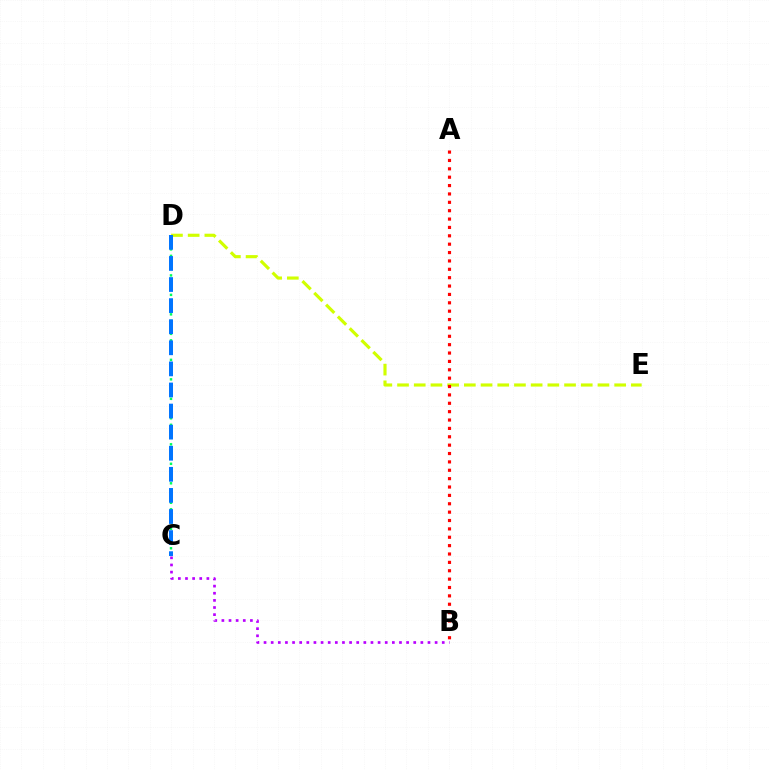{('C', 'D'): [{'color': '#00ff5c', 'line_style': 'dotted', 'thickness': 1.77}, {'color': '#0074ff', 'line_style': 'dashed', 'thickness': 2.86}], ('D', 'E'): [{'color': '#d1ff00', 'line_style': 'dashed', 'thickness': 2.27}], ('A', 'B'): [{'color': '#ff0000', 'line_style': 'dotted', 'thickness': 2.28}], ('B', 'C'): [{'color': '#b900ff', 'line_style': 'dotted', 'thickness': 1.94}]}